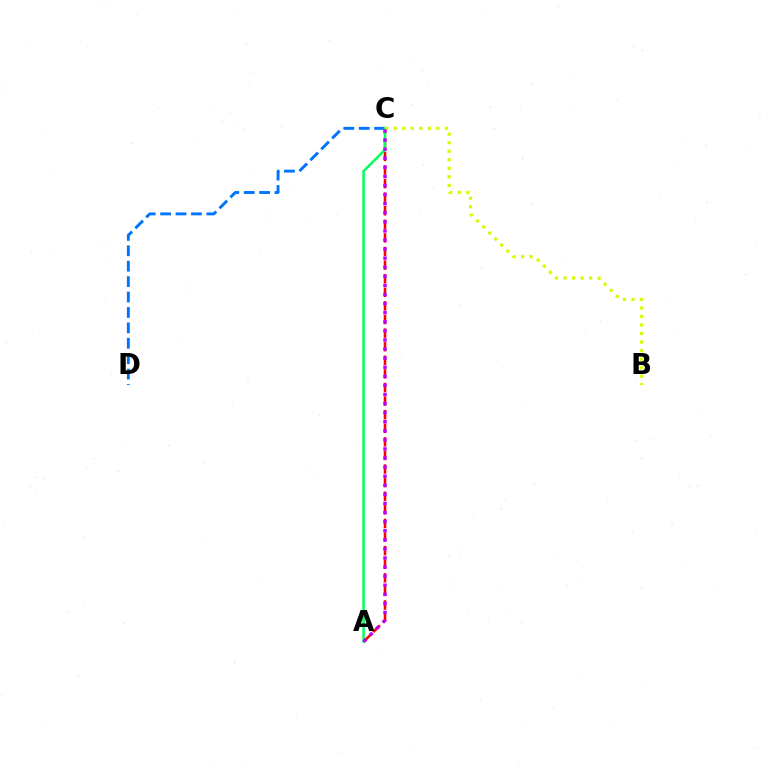{('A', 'C'): [{'color': '#ff0000', 'line_style': 'dashed', 'thickness': 1.85}, {'color': '#00ff5c', 'line_style': 'solid', 'thickness': 1.81}, {'color': '#b900ff', 'line_style': 'dotted', 'thickness': 2.47}], ('C', 'D'): [{'color': '#0074ff', 'line_style': 'dashed', 'thickness': 2.09}], ('B', 'C'): [{'color': '#d1ff00', 'line_style': 'dotted', 'thickness': 2.32}]}